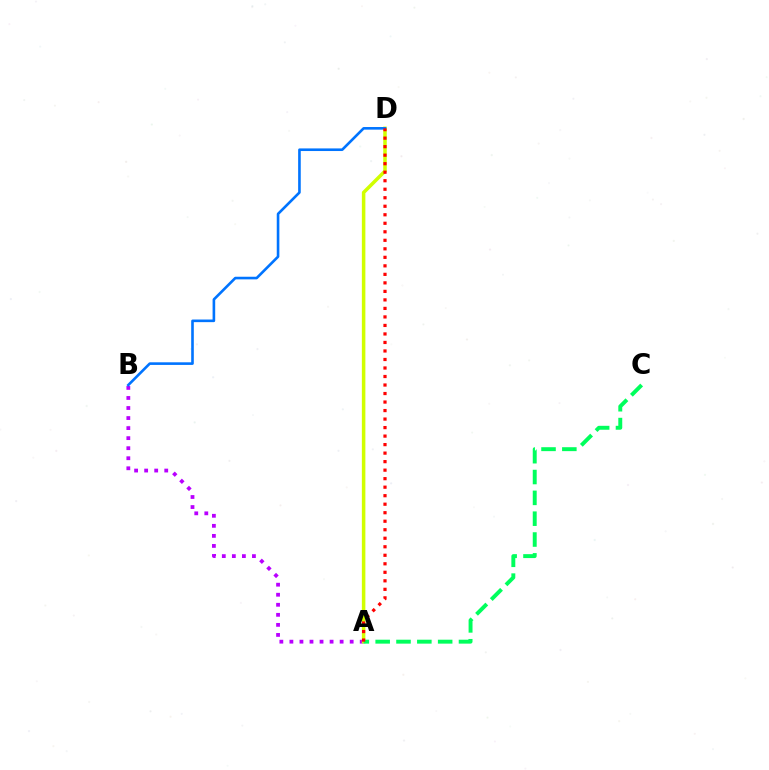{('A', 'B'): [{'color': '#b900ff', 'line_style': 'dotted', 'thickness': 2.73}], ('A', 'D'): [{'color': '#d1ff00', 'line_style': 'solid', 'thickness': 2.53}, {'color': '#ff0000', 'line_style': 'dotted', 'thickness': 2.31}], ('A', 'C'): [{'color': '#00ff5c', 'line_style': 'dashed', 'thickness': 2.83}], ('B', 'D'): [{'color': '#0074ff', 'line_style': 'solid', 'thickness': 1.88}]}